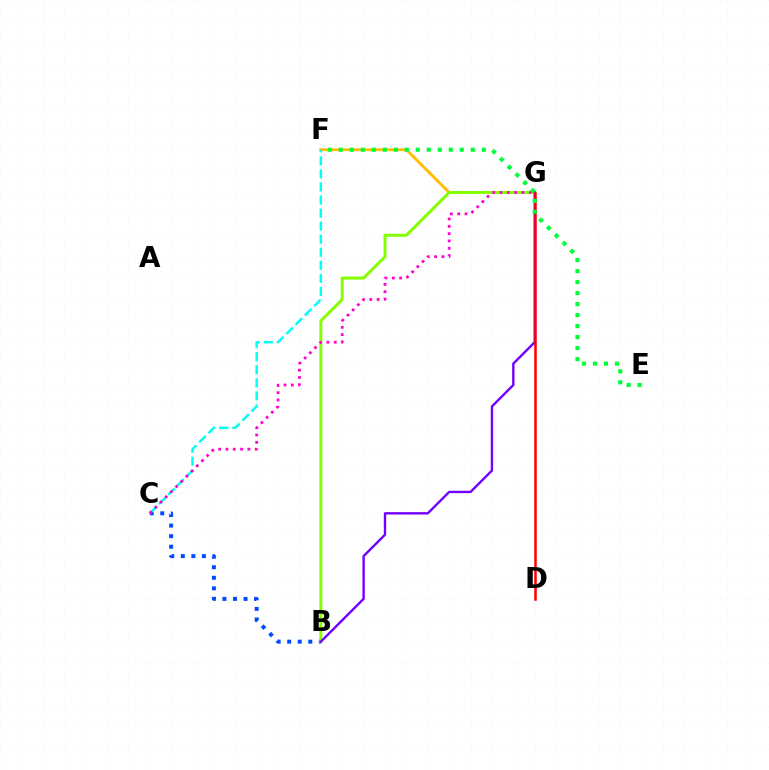{('B', 'C'): [{'color': '#004bff', 'line_style': 'dotted', 'thickness': 2.87}], ('F', 'G'): [{'color': '#ffbd00', 'line_style': 'solid', 'thickness': 2.05}], ('B', 'G'): [{'color': '#84ff00', 'line_style': 'solid', 'thickness': 2.14}, {'color': '#7200ff', 'line_style': 'solid', 'thickness': 1.72}], ('C', 'F'): [{'color': '#00fff6', 'line_style': 'dashed', 'thickness': 1.77}], ('C', 'G'): [{'color': '#ff00cf', 'line_style': 'dotted', 'thickness': 1.99}], ('D', 'G'): [{'color': '#ff0000', 'line_style': 'solid', 'thickness': 1.81}], ('E', 'F'): [{'color': '#00ff39', 'line_style': 'dotted', 'thickness': 2.99}]}